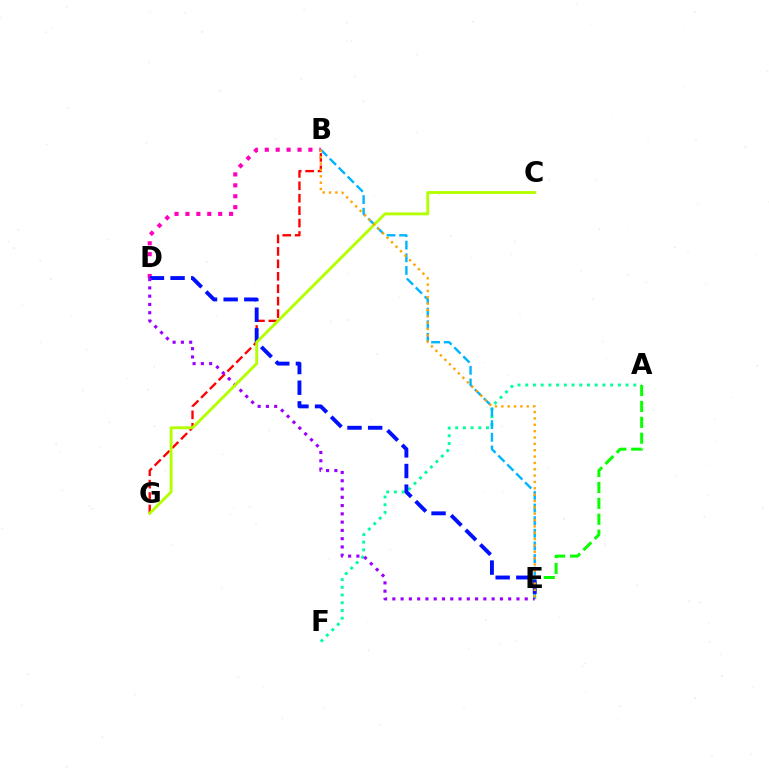{('A', 'F'): [{'color': '#00ff9d', 'line_style': 'dotted', 'thickness': 2.1}], ('B', 'G'): [{'color': '#ff0000', 'line_style': 'dashed', 'thickness': 1.69}], ('B', 'D'): [{'color': '#ff00bd', 'line_style': 'dotted', 'thickness': 2.97}], ('A', 'E'): [{'color': '#08ff00', 'line_style': 'dashed', 'thickness': 2.16}], ('B', 'E'): [{'color': '#00b5ff', 'line_style': 'dashed', 'thickness': 1.72}, {'color': '#ffa500', 'line_style': 'dotted', 'thickness': 1.73}], ('D', 'E'): [{'color': '#0010ff', 'line_style': 'dashed', 'thickness': 2.8}, {'color': '#9b00ff', 'line_style': 'dotted', 'thickness': 2.25}], ('C', 'G'): [{'color': '#b3ff00', 'line_style': 'solid', 'thickness': 2.07}]}